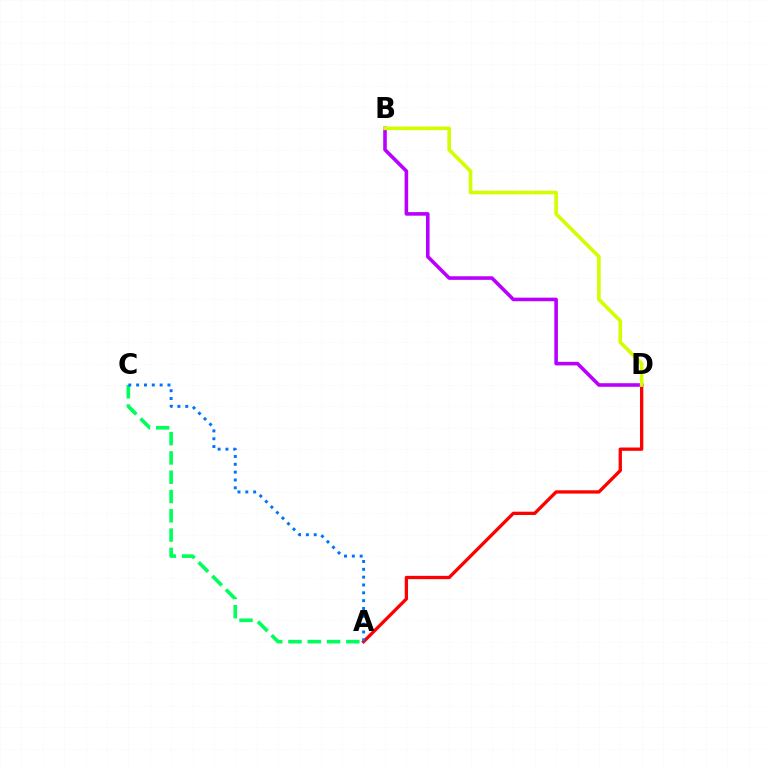{('A', 'D'): [{'color': '#ff0000', 'line_style': 'solid', 'thickness': 2.38}], ('A', 'C'): [{'color': '#00ff5c', 'line_style': 'dashed', 'thickness': 2.62}, {'color': '#0074ff', 'line_style': 'dotted', 'thickness': 2.13}], ('B', 'D'): [{'color': '#b900ff', 'line_style': 'solid', 'thickness': 2.58}, {'color': '#d1ff00', 'line_style': 'solid', 'thickness': 2.61}]}